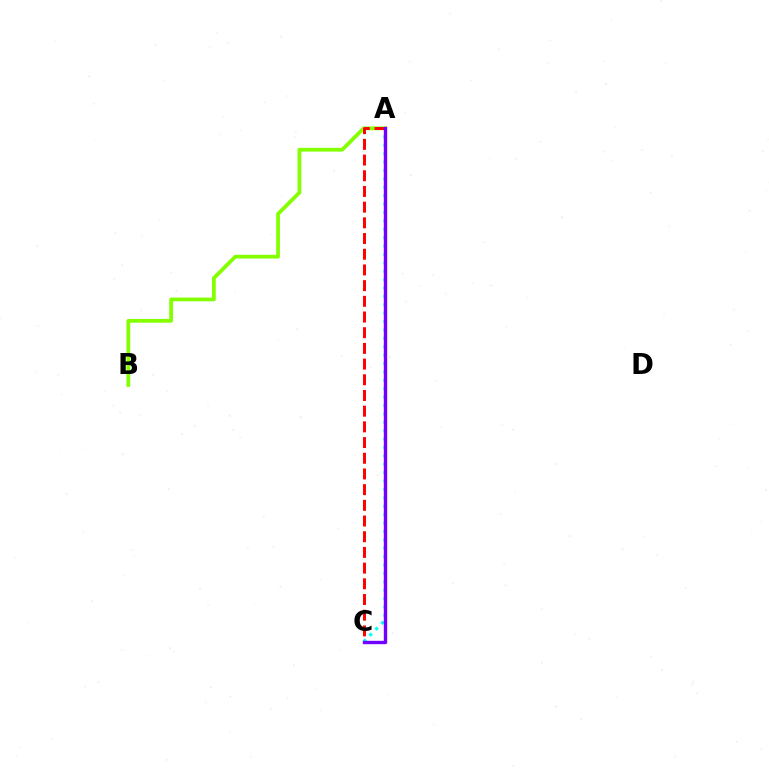{('A', 'B'): [{'color': '#84ff00', 'line_style': 'solid', 'thickness': 2.71}], ('A', 'C'): [{'color': '#00fff6', 'line_style': 'dotted', 'thickness': 2.28}, {'color': '#ff0000', 'line_style': 'dashed', 'thickness': 2.13}, {'color': '#7200ff', 'line_style': 'solid', 'thickness': 2.43}]}